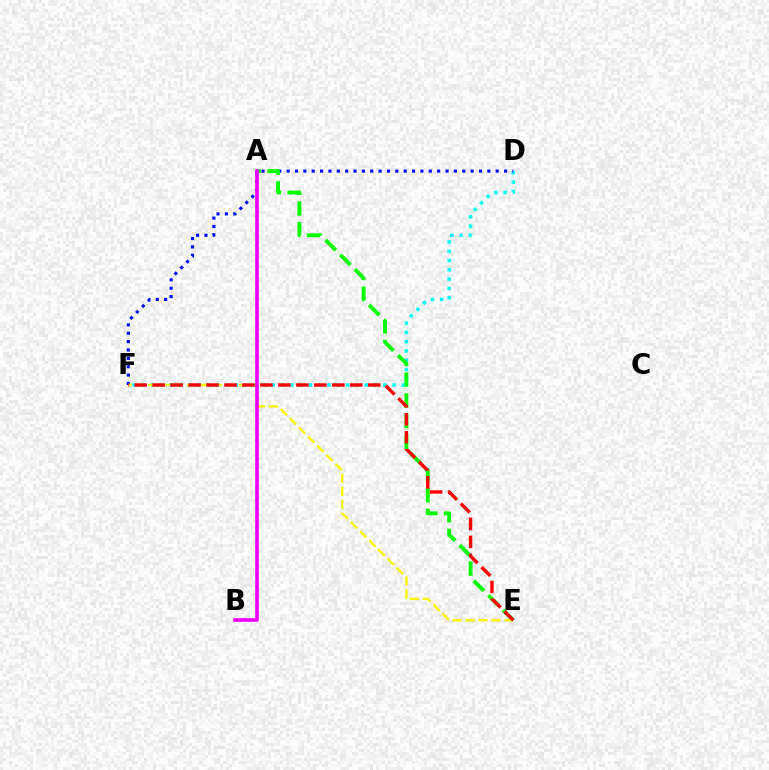{('D', 'F'): [{'color': '#00fff6', 'line_style': 'dotted', 'thickness': 2.52}, {'color': '#0010ff', 'line_style': 'dotted', 'thickness': 2.27}], ('A', 'E'): [{'color': '#08ff00', 'line_style': 'dashed', 'thickness': 2.82}], ('E', 'F'): [{'color': '#fcf500', 'line_style': 'dashed', 'thickness': 1.75}, {'color': '#ff0000', 'line_style': 'dashed', 'thickness': 2.44}], ('A', 'B'): [{'color': '#ee00ff', 'line_style': 'solid', 'thickness': 2.6}]}